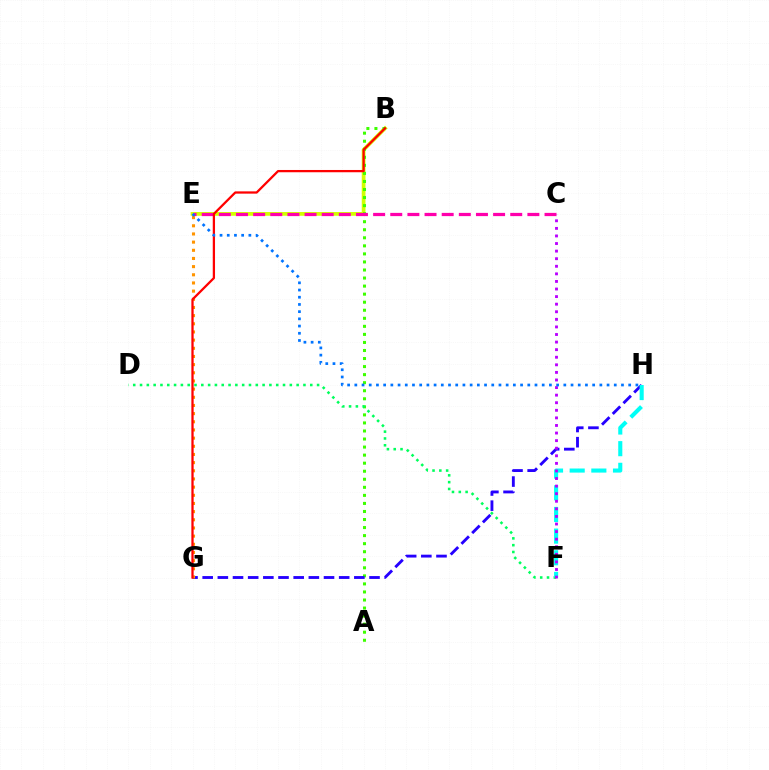{('B', 'E'): [{'color': '#d1ff00', 'line_style': 'solid', 'thickness': 2.69}], ('A', 'B'): [{'color': '#3dff00', 'line_style': 'dotted', 'thickness': 2.19}], ('C', 'E'): [{'color': '#ff00ac', 'line_style': 'dashed', 'thickness': 2.33}], ('G', 'H'): [{'color': '#2500ff', 'line_style': 'dashed', 'thickness': 2.06}], ('D', 'F'): [{'color': '#00ff5c', 'line_style': 'dotted', 'thickness': 1.85}], ('E', 'G'): [{'color': '#ff9400', 'line_style': 'dotted', 'thickness': 2.22}], ('B', 'G'): [{'color': '#ff0000', 'line_style': 'solid', 'thickness': 1.63}], ('F', 'H'): [{'color': '#00fff6', 'line_style': 'dashed', 'thickness': 2.94}], ('C', 'F'): [{'color': '#b900ff', 'line_style': 'dotted', 'thickness': 2.06}], ('E', 'H'): [{'color': '#0074ff', 'line_style': 'dotted', 'thickness': 1.96}]}